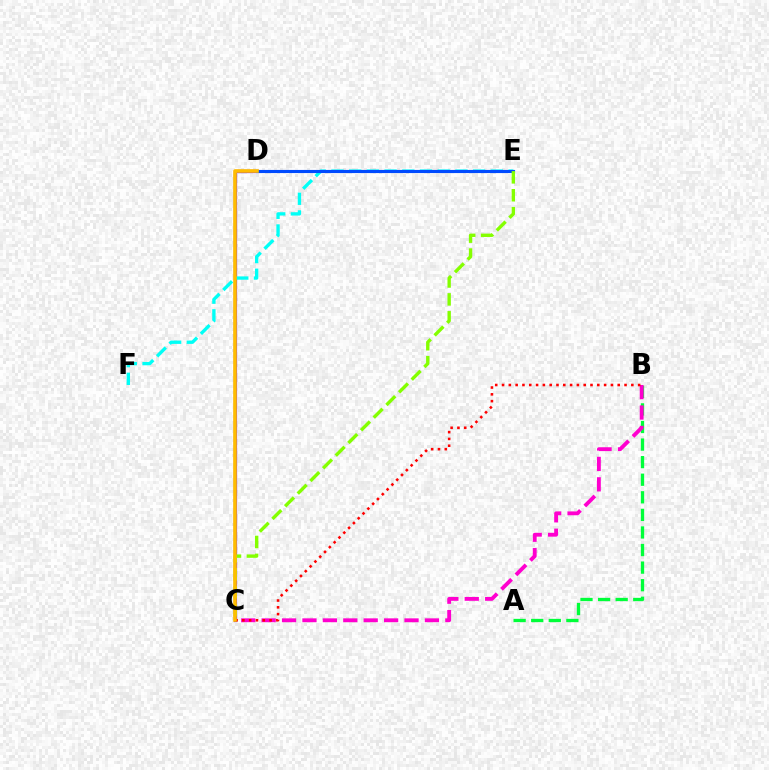{('A', 'B'): [{'color': '#00ff39', 'line_style': 'dashed', 'thickness': 2.39}], ('C', 'D'): [{'color': '#7200ff', 'line_style': 'solid', 'thickness': 2.3}, {'color': '#ffbd00', 'line_style': 'solid', 'thickness': 2.61}], ('E', 'F'): [{'color': '#00fff6', 'line_style': 'dashed', 'thickness': 2.41}], ('B', 'C'): [{'color': '#ff00cf', 'line_style': 'dashed', 'thickness': 2.77}, {'color': '#ff0000', 'line_style': 'dotted', 'thickness': 1.85}], ('D', 'E'): [{'color': '#004bff', 'line_style': 'solid', 'thickness': 2.25}], ('C', 'E'): [{'color': '#84ff00', 'line_style': 'dashed', 'thickness': 2.43}]}